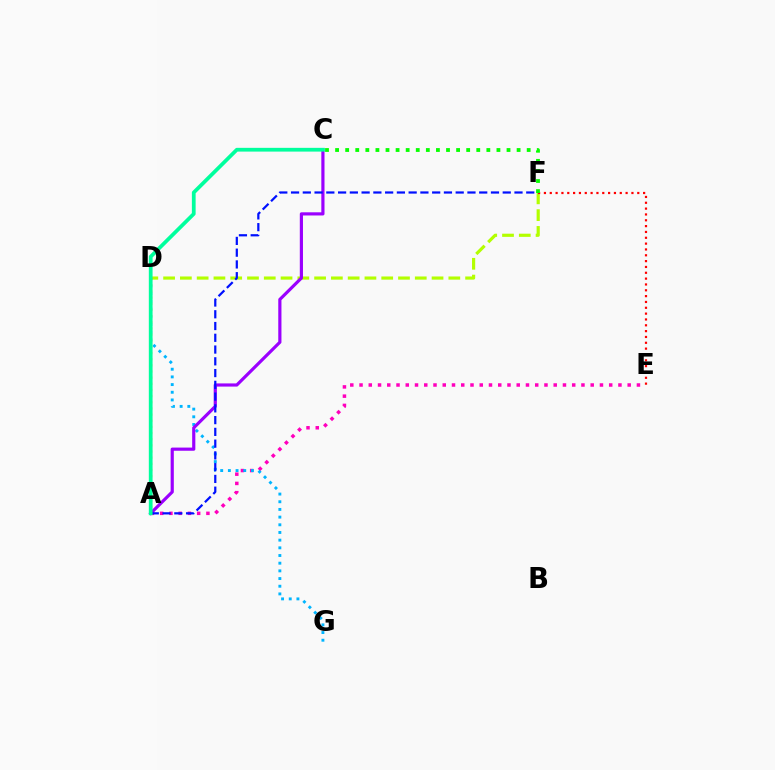{('A', 'E'): [{'color': '#ff00bd', 'line_style': 'dotted', 'thickness': 2.51}], ('D', 'F'): [{'color': '#b3ff00', 'line_style': 'dashed', 'thickness': 2.28}], ('E', 'F'): [{'color': '#ff0000', 'line_style': 'dotted', 'thickness': 1.59}], ('D', 'G'): [{'color': '#00b5ff', 'line_style': 'dotted', 'thickness': 2.09}], ('A', 'D'): [{'color': '#ffa500', 'line_style': 'dotted', 'thickness': 1.67}], ('A', 'C'): [{'color': '#9b00ff', 'line_style': 'solid', 'thickness': 2.28}, {'color': '#00ff9d', 'line_style': 'solid', 'thickness': 2.7}], ('A', 'F'): [{'color': '#0010ff', 'line_style': 'dashed', 'thickness': 1.6}], ('C', 'F'): [{'color': '#08ff00', 'line_style': 'dotted', 'thickness': 2.74}]}